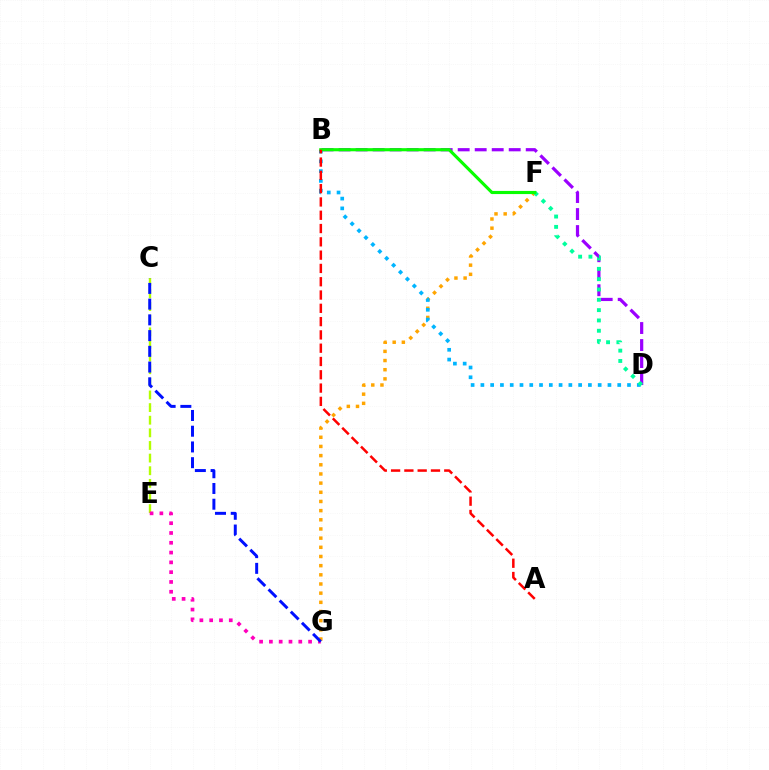{('F', 'G'): [{'color': '#ffa500', 'line_style': 'dotted', 'thickness': 2.49}], ('B', 'D'): [{'color': '#00b5ff', 'line_style': 'dotted', 'thickness': 2.66}, {'color': '#9b00ff', 'line_style': 'dashed', 'thickness': 2.31}], ('C', 'E'): [{'color': '#b3ff00', 'line_style': 'dashed', 'thickness': 1.72}], ('E', 'G'): [{'color': '#ff00bd', 'line_style': 'dotted', 'thickness': 2.66}], ('C', 'G'): [{'color': '#0010ff', 'line_style': 'dashed', 'thickness': 2.14}], ('D', 'F'): [{'color': '#00ff9d', 'line_style': 'dotted', 'thickness': 2.8}], ('B', 'F'): [{'color': '#08ff00', 'line_style': 'solid', 'thickness': 2.26}], ('A', 'B'): [{'color': '#ff0000', 'line_style': 'dashed', 'thickness': 1.81}]}